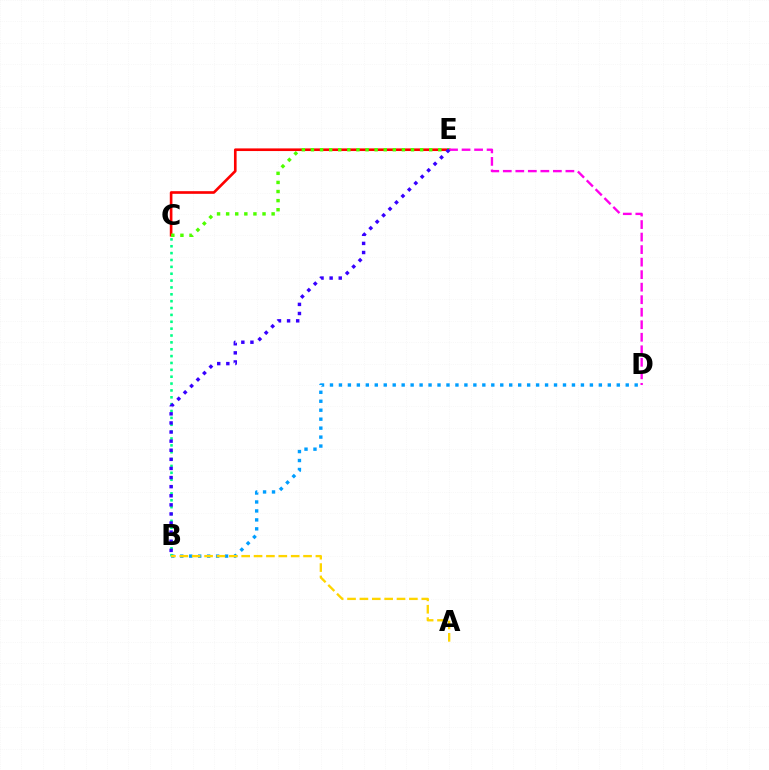{('B', 'D'): [{'color': '#009eff', 'line_style': 'dotted', 'thickness': 2.44}], ('C', 'E'): [{'color': '#ff0000', 'line_style': 'solid', 'thickness': 1.9}, {'color': '#4fff00', 'line_style': 'dotted', 'thickness': 2.47}], ('B', 'C'): [{'color': '#00ff86', 'line_style': 'dotted', 'thickness': 1.87}], ('A', 'B'): [{'color': '#ffd500', 'line_style': 'dashed', 'thickness': 1.68}], ('D', 'E'): [{'color': '#ff00ed', 'line_style': 'dashed', 'thickness': 1.7}], ('B', 'E'): [{'color': '#3700ff', 'line_style': 'dotted', 'thickness': 2.47}]}